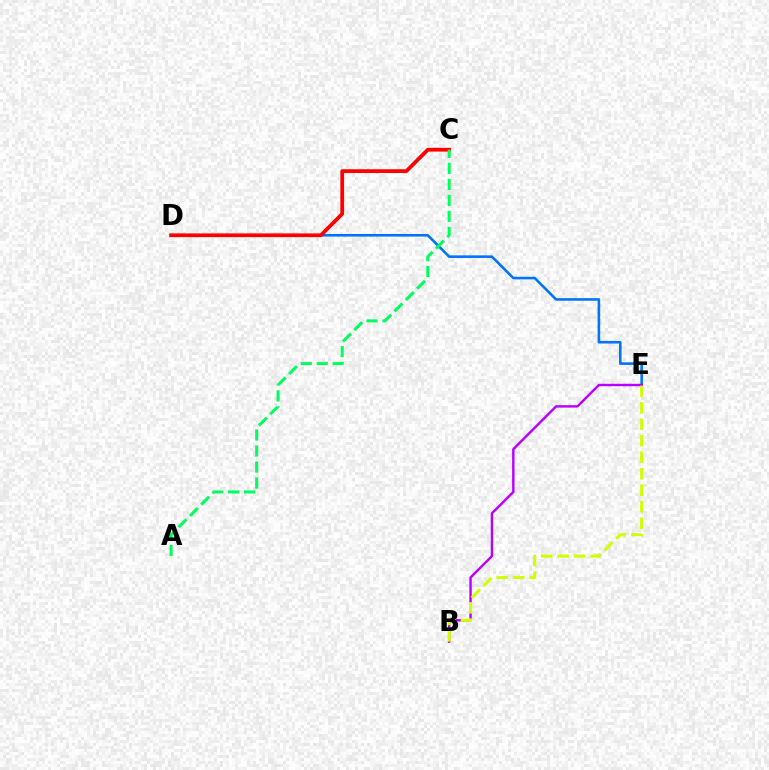{('D', 'E'): [{'color': '#0074ff', 'line_style': 'solid', 'thickness': 1.87}], ('C', 'D'): [{'color': '#ff0000', 'line_style': 'solid', 'thickness': 2.71}], ('B', 'E'): [{'color': '#b900ff', 'line_style': 'solid', 'thickness': 1.74}, {'color': '#d1ff00', 'line_style': 'dashed', 'thickness': 2.24}], ('A', 'C'): [{'color': '#00ff5c', 'line_style': 'dashed', 'thickness': 2.17}]}